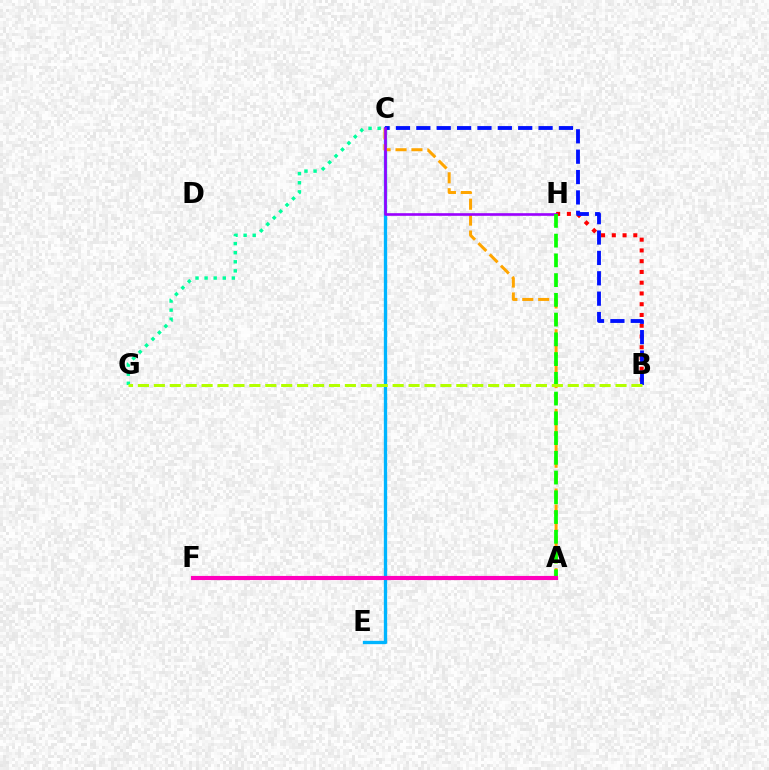{('B', 'H'): [{'color': '#ff0000', 'line_style': 'dotted', 'thickness': 2.92}], ('C', 'E'): [{'color': '#00b5ff', 'line_style': 'solid', 'thickness': 2.39}], ('A', 'C'): [{'color': '#ffa500', 'line_style': 'dashed', 'thickness': 2.16}], ('C', 'G'): [{'color': '#00ff9d', 'line_style': 'dotted', 'thickness': 2.47}], ('B', 'C'): [{'color': '#0010ff', 'line_style': 'dashed', 'thickness': 2.77}], ('C', 'H'): [{'color': '#9b00ff', 'line_style': 'solid', 'thickness': 1.89}], ('A', 'H'): [{'color': '#08ff00', 'line_style': 'dashed', 'thickness': 2.68}], ('B', 'G'): [{'color': '#b3ff00', 'line_style': 'dashed', 'thickness': 2.16}], ('A', 'F'): [{'color': '#ff00bd', 'line_style': 'solid', 'thickness': 2.97}]}